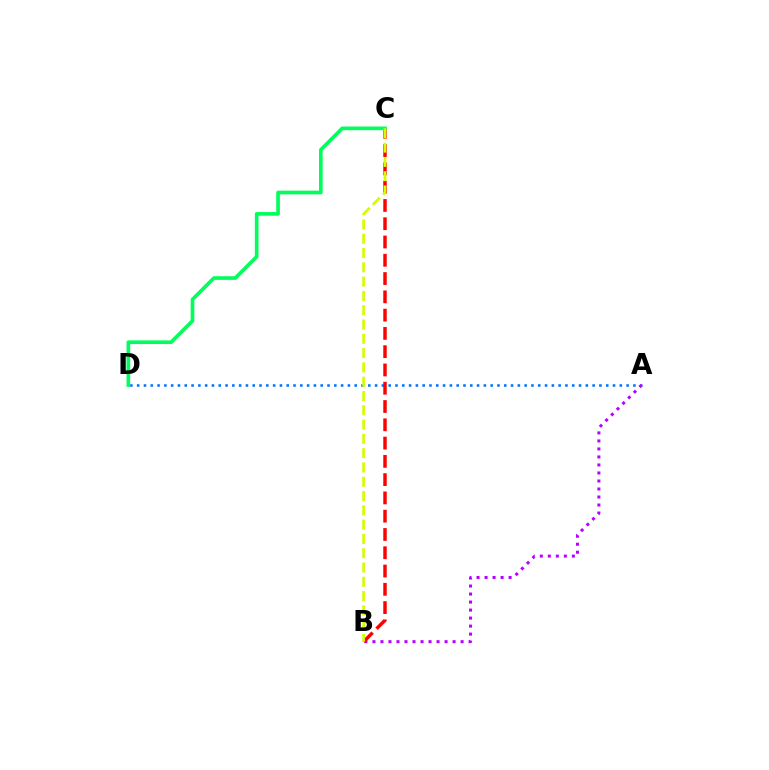{('A', 'D'): [{'color': '#0074ff', 'line_style': 'dotted', 'thickness': 1.85}], ('A', 'B'): [{'color': '#b900ff', 'line_style': 'dotted', 'thickness': 2.18}], ('B', 'C'): [{'color': '#ff0000', 'line_style': 'dashed', 'thickness': 2.48}, {'color': '#d1ff00', 'line_style': 'dashed', 'thickness': 1.94}], ('C', 'D'): [{'color': '#00ff5c', 'line_style': 'solid', 'thickness': 2.64}]}